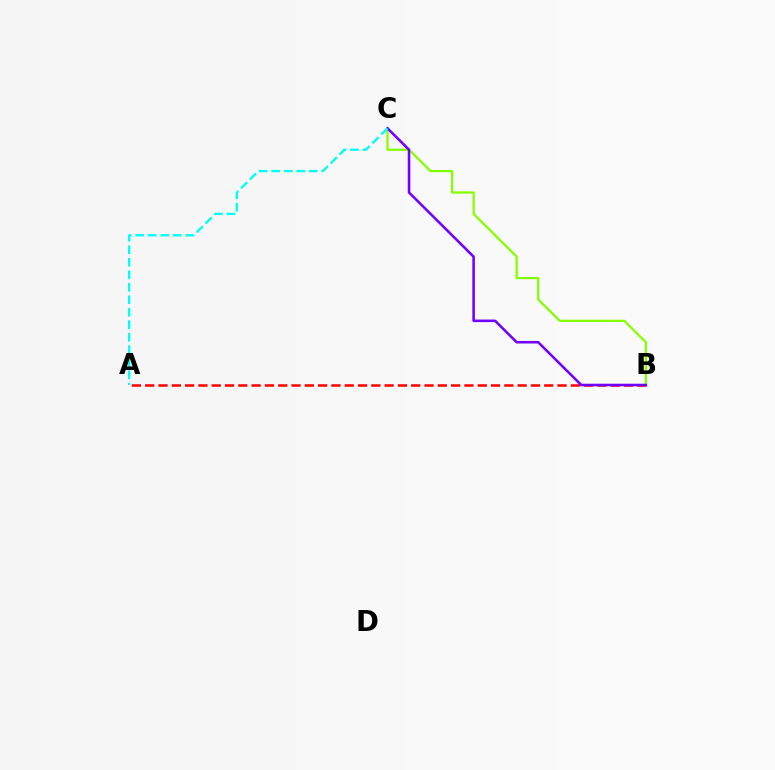{('A', 'B'): [{'color': '#ff0000', 'line_style': 'dashed', 'thickness': 1.81}], ('B', 'C'): [{'color': '#84ff00', 'line_style': 'solid', 'thickness': 1.62}, {'color': '#7200ff', 'line_style': 'solid', 'thickness': 1.84}], ('A', 'C'): [{'color': '#00fff6', 'line_style': 'dashed', 'thickness': 1.7}]}